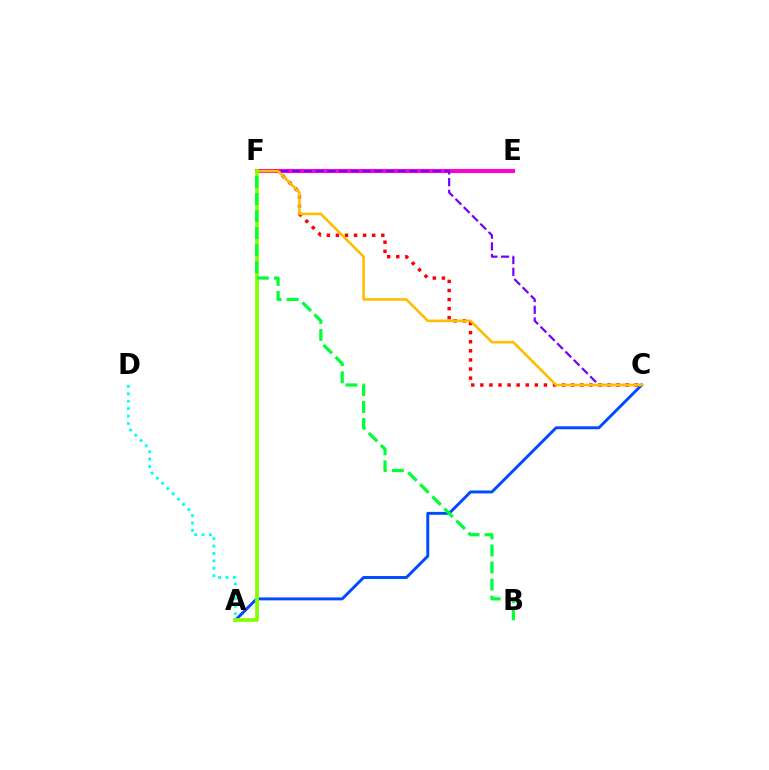{('A', 'D'): [{'color': '#00fff6', 'line_style': 'dotted', 'thickness': 2.01}], ('E', 'F'): [{'color': '#ff00cf', 'line_style': 'solid', 'thickness': 2.93}], ('C', 'F'): [{'color': '#7200ff', 'line_style': 'dashed', 'thickness': 1.59}, {'color': '#ff0000', 'line_style': 'dotted', 'thickness': 2.47}, {'color': '#ffbd00', 'line_style': 'solid', 'thickness': 1.86}], ('A', 'C'): [{'color': '#004bff', 'line_style': 'solid', 'thickness': 2.11}], ('A', 'F'): [{'color': '#84ff00', 'line_style': 'solid', 'thickness': 2.67}], ('B', 'F'): [{'color': '#00ff39', 'line_style': 'dashed', 'thickness': 2.32}]}